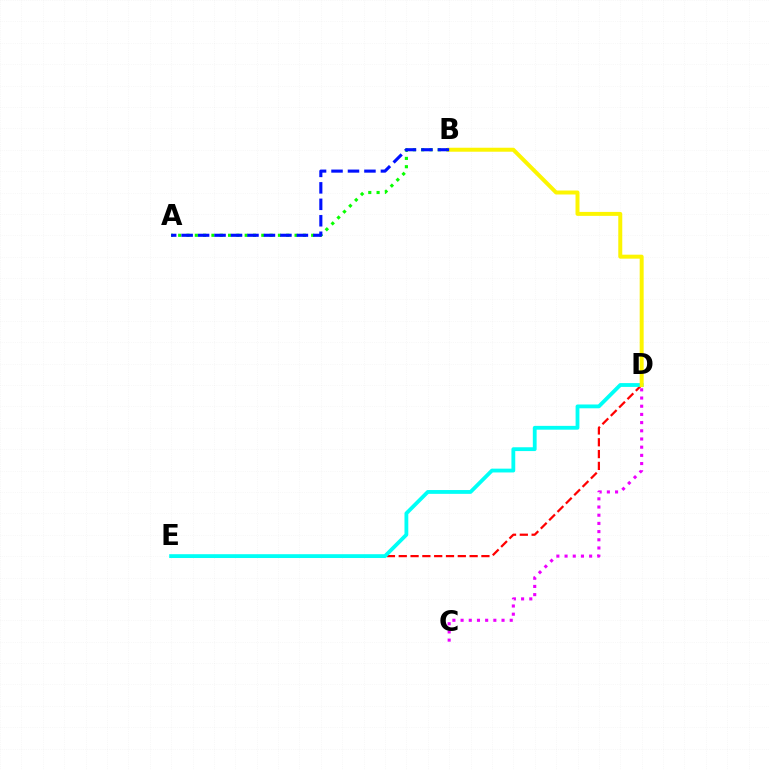{('D', 'E'): [{'color': '#ff0000', 'line_style': 'dashed', 'thickness': 1.6}, {'color': '#00fff6', 'line_style': 'solid', 'thickness': 2.75}], ('A', 'B'): [{'color': '#08ff00', 'line_style': 'dotted', 'thickness': 2.26}, {'color': '#0010ff', 'line_style': 'dashed', 'thickness': 2.24}], ('B', 'D'): [{'color': '#fcf500', 'line_style': 'solid', 'thickness': 2.86}], ('C', 'D'): [{'color': '#ee00ff', 'line_style': 'dotted', 'thickness': 2.23}]}